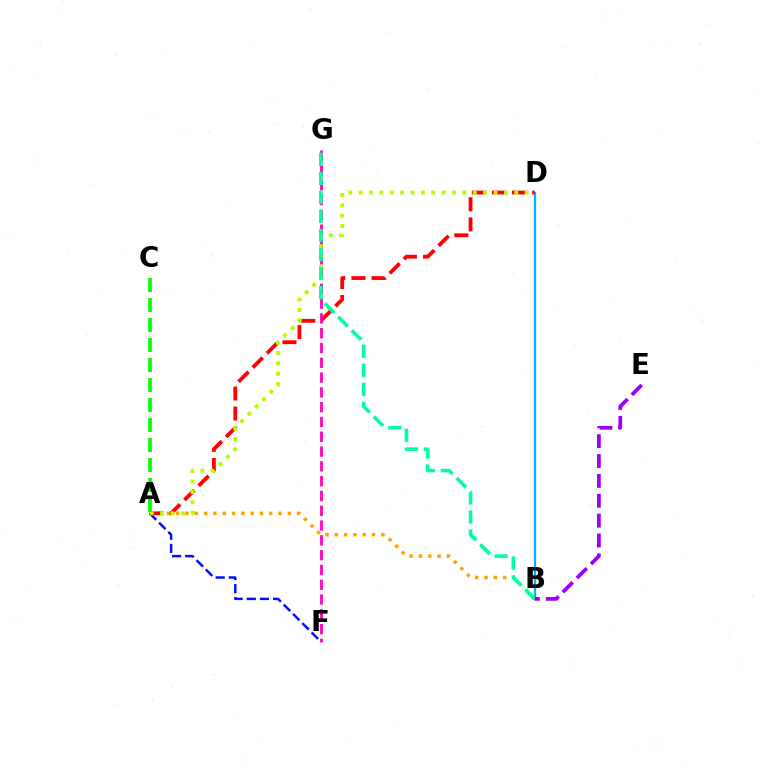{('A', 'B'): [{'color': '#ffa500', 'line_style': 'dotted', 'thickness': 2.53}], ('B', 'D'): [{'color': '#00b5ff', 'line_style': 'solid', 'thickness': 1.64}], ('A', 'D'): [{'color': '#ff0000', 'line_style': 'dashed', 'thickness': 2.73}, {'color': '#b3ff00', 'line_style': 'dotted', 'thickness': 2.82}], ('A', 'F'): [{'color': '#0010ff', 'line_style': 'dashed', 'thickness': 1.78}], ('F', 'G'): [{'color': '#ff00bd', 'line_style': 'dashed', 'thickness': 2.01}], ('A', 'C'): [{'color': '#08ff00', 'line_style': 'dashed', 'thickness': 2.72}], ('B', 'G'): [{'color': '#00ff9d', 'line_style': 'dashed', 'thickness': 2.59}], ('B', 'E'): [{'color': '#9b00ff', 'line_style': 'dashed', 'thickness': 2.7}]}